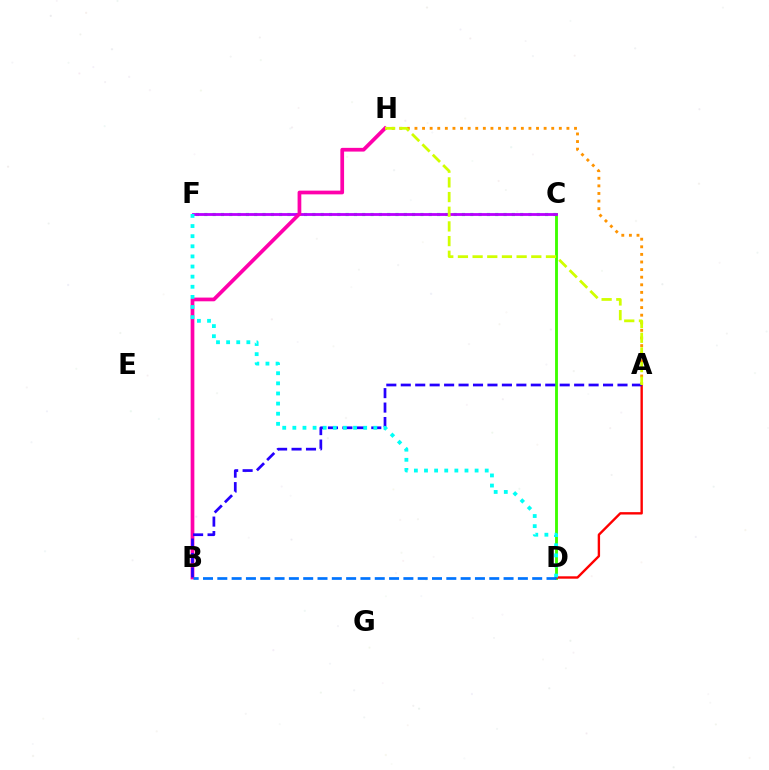{('C', 'D'): [{'color': '#3dff00', 'line_style': 'solid', 'thickness': 2.07}], ('C', 'F'): [{'color': '#00ff5c', 'line_style': 'dotted', 'thickness': 2.26}, {'color': '#b900ff', 'line_style': 'solid', 'thickness': 2.02}], ('A', 'D'): [{'color': '#ff0000', 'line_style': 'solid', 'thickness': 1.72}], ('A', 'H'): [{'color': '#ff9400', 'line_style': 'dotted', 'thickness': 2.06}, {'color': '#d1ff00', 'line_style': 'dashed', 'thickness': 1.99}], ('B', 'H'): [{'color': '#ff00ac', 'line_style': 'solid', 'thickness': 2.68}], ('A', 'B'): [{'color': '#2500ff', 'line_style': 'dashed', 'thickness': 1.96}], ('D', 'F'): [{'color': '#00fff6', 'line_style': 'dotted', 'thickness': 2.75}], ('B', 'D'): [{'color': '#0074ff', 'line_style': 'dashed', 'thickness': 1.94}]}